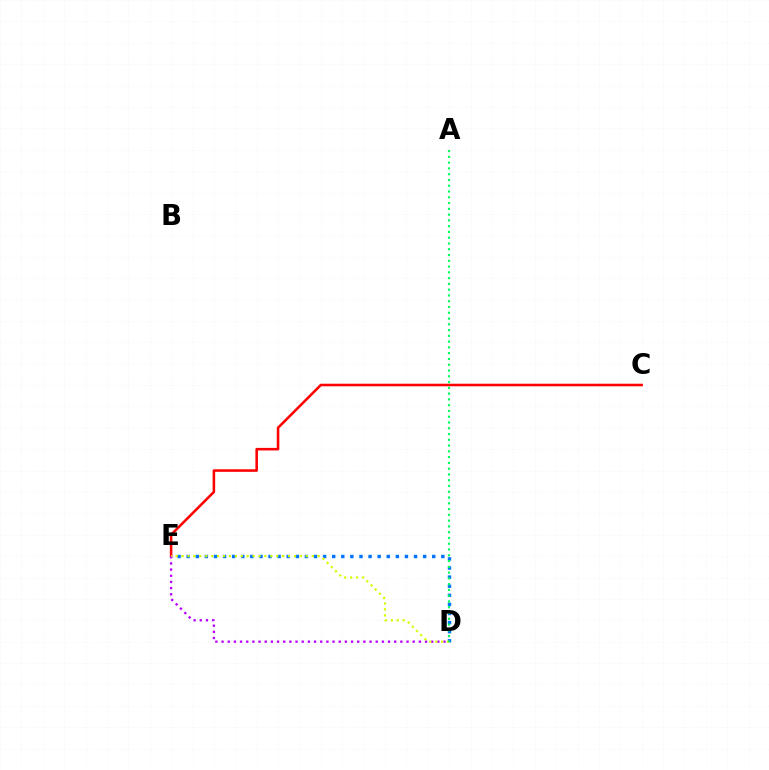{('C', 'E'): [{'color': '#ff0000', 'line_style': 'solid', 'thickness': 1.84}], ('D', 'E'): [{'color': '#0074ff', 'line_style': 'dotted', 'thickness': 2.47}, {'color': '#b900ff', 'line_style': 'dotted', 'thickness': 1.68}, {'color': '#d1ff00', 'line_style': 'dotted', 'thickness': 1.61}], ('A', 'D'): [{'color': '#00ff5c', 'line_style': 'dotted', 'thickness': 1.57}]}